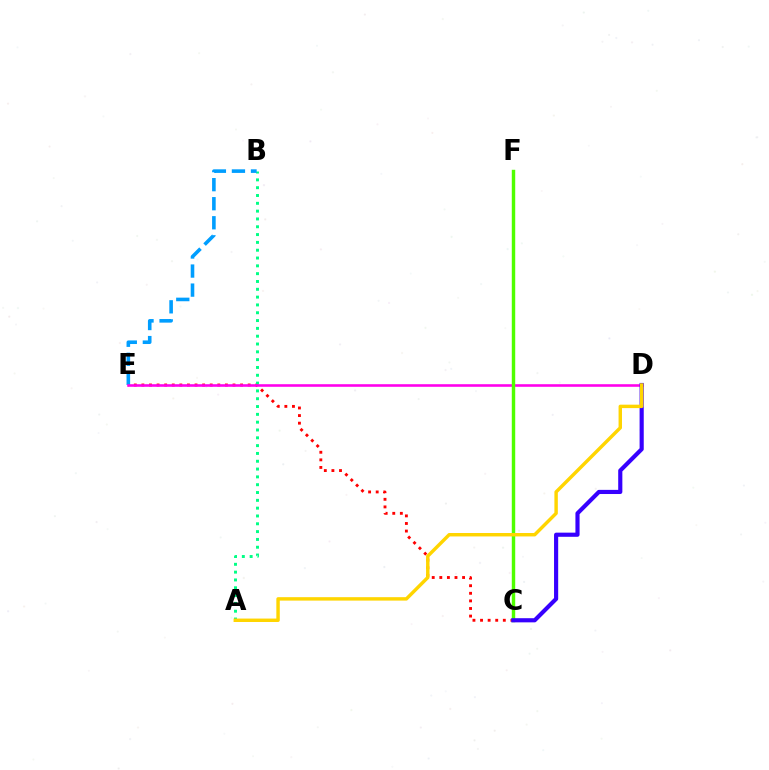{('C', 'E'): [{'color': '#ff0000', 'line_style': 'dotted', 'thickness': 2.06}], ('A', 'B'): [{'color': '#00ff86', 'line_style': 'dotted', 'thickness': 2.12}], ('B', 'E'): [{'color': '#009eff', 'line_style': 'dashed', 'thickness': 2.59}], ('D', 'E'): [{'color': '#ff00ed', 'line_style': 'solid', 'thickness': 1.86}], ('C', 'F'): [{'color': '#4fff00', 'line_style': 'solid', 'thickness': 2.47}], ('C', 'D'): [{'color': '#3700ff', 'line_style': 'solid', 'thickness': 2.99}], ('A', 'D'): [{'color': '#ffd500', 'line_style': 'solid', 'thickness': 2.47}]}